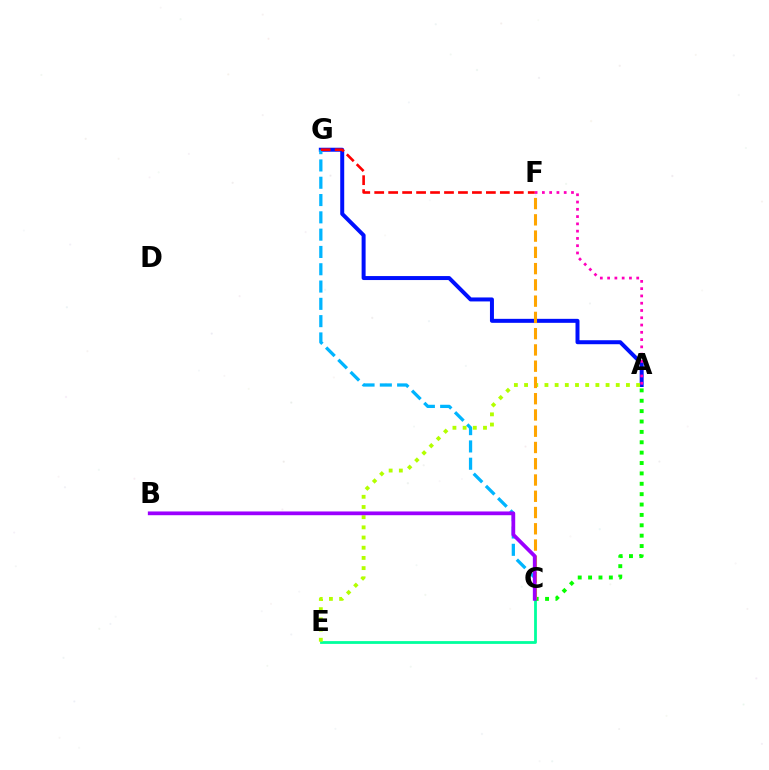{('A', 'G'): [{'color': '#0010ff', 'line_style': 'solid', 'thickness': 2.87}], ('C', 'E'): [{'color': '#00ff9d', 'line_style': 'solid', 'thickness': 2.01}], ('A', 'F'): [{'color': '#ff00bd', 'line_style': 'dotted', 'thickness': 1.98}], ('C', 'G'): [{'color': '#00b5ff', 'line_style': 'dashed', 'thickness': 2.35}], ('A', 'E'): [{'color': '#b3ff00', 'line_style': 'dotted', 'thickness': 2.77}], ('A', 'C'): [{'color': '#08ff00', 'line_style': 'dotted', 'thickness': 2.82}], ('F', 'G'): [{'color': '#ff0000', 'line_style': 'dashed', 'thickness': 1.9}], ('C', 'F'): [{'color': '#ffa500', 'line_style': 'dashed', 'thickness': 2.21}], ('B', 'C'): [{'color': '#9b00ff', 'line_style': 'solid', 'thickness': 2.7}]}